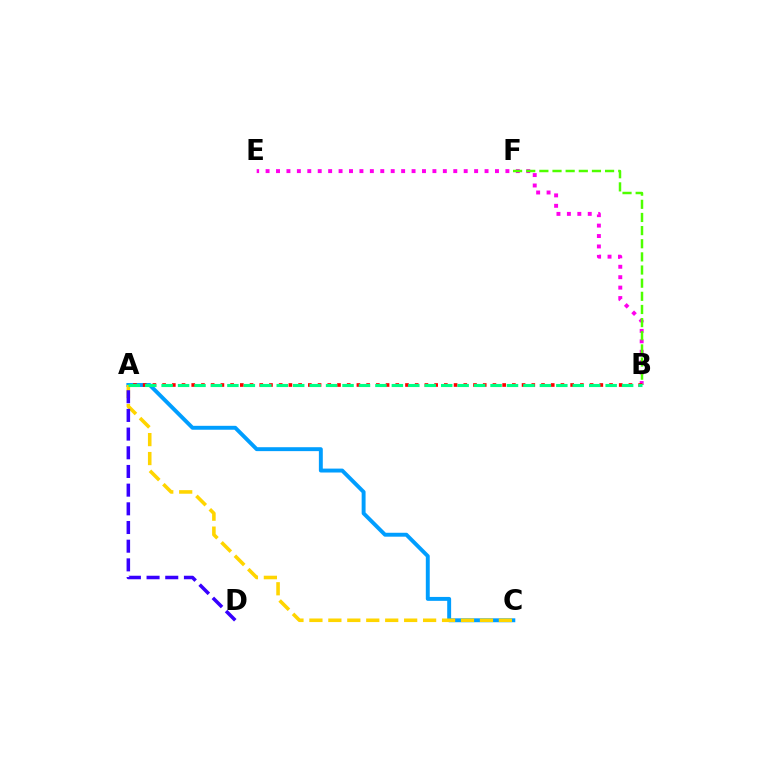{('A', 'C'): [{'color': '#009eff', 'line_style': 'solid', 'thickness': 2.82}, {'color': '#ffd500', 'line_style': 'dashed', 'thickness': 2.57}], ('B', 'E'): [{'color': '#ff00ed', 'line_style': 'dotted', 'thickness': 2.83}], ('B', 'F'): [{'color': '#4fff00', 'line_style': 'dashed', 'thickness': 1.79}], ('A', 'B'): [{'color': '#ff0000', 'line_style': 'dotted', 'thickness': 2.64}, {'color': '#00ff86', 'line_style': 'dashed', 'thickness': 2.23}], ('A', 'D'): [{'color': '#3700ff', 'line_style': 'dashed', 'thickness': 2.54}]}